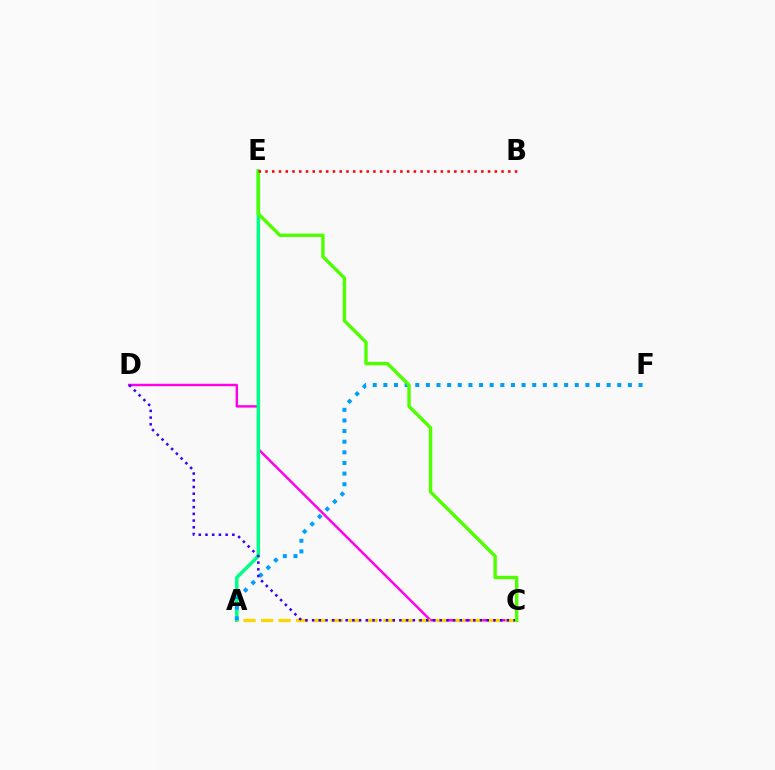{('C', 'D'): [{'color': '#ff00ed', 'line_style': 'solid', 'thickness': 1.76}, {'color': '#3700ff', 'line_style': 'dotted', 'thickness': 1.82}], ('A', 'E'): [{'color': '#00ff86', 'line_style': 'solid', 'thickness': 2.52}], ('A', 'C'): [{'color': '#ffd500', 'line_style': 'dashed', 'thickness': 2.37}], ('A', 'F'): [{'color': '#009eff', 'line_style': 'dotted', 'thickness': 2.89}], ('C', 'E'): [{'color': '#4fff00', 'line_style': 'solid', 'thickness': 2.44}], ('B', 'E'): [{'color': '#ff0000', 'line_style': 'dotted', 'thickness': 1.83}]}